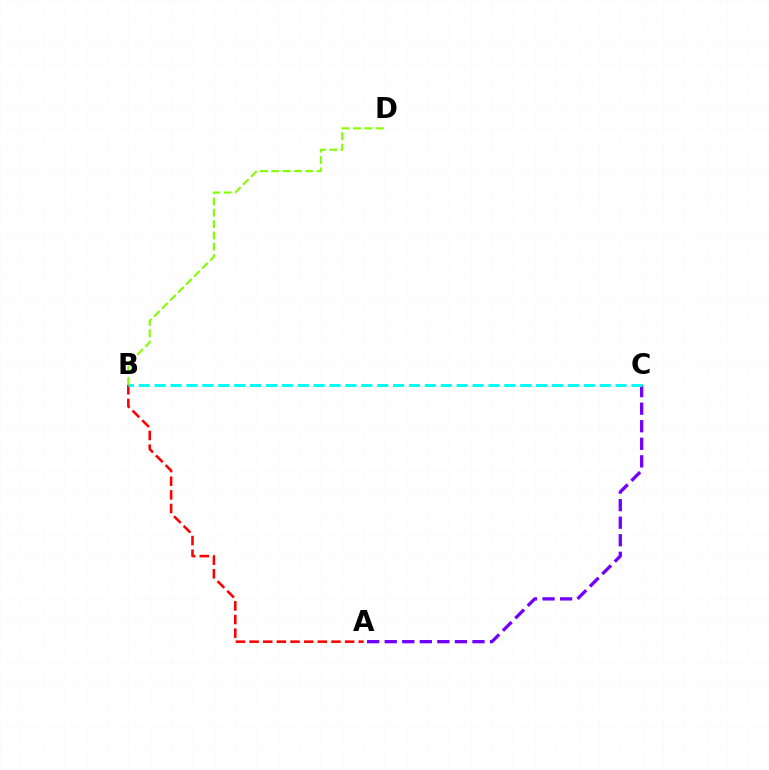{('A', 'C'): [{'color': '#7200ff', 'line_style': 'dashed', 'thickness': 2.38}], ('A', 'B'): [{'color': '#ff0000', 'line_style': 'dashed', 'thickness': 1.85}], ('B', 'C'): [{'color': '#00fff6', 'line_style': 'dashed', 'thickness': 2.16}], ('B', 'D'): [{'color': '#84ff00', 'line_style': 'dashed', 'thickness': 1.54}]}